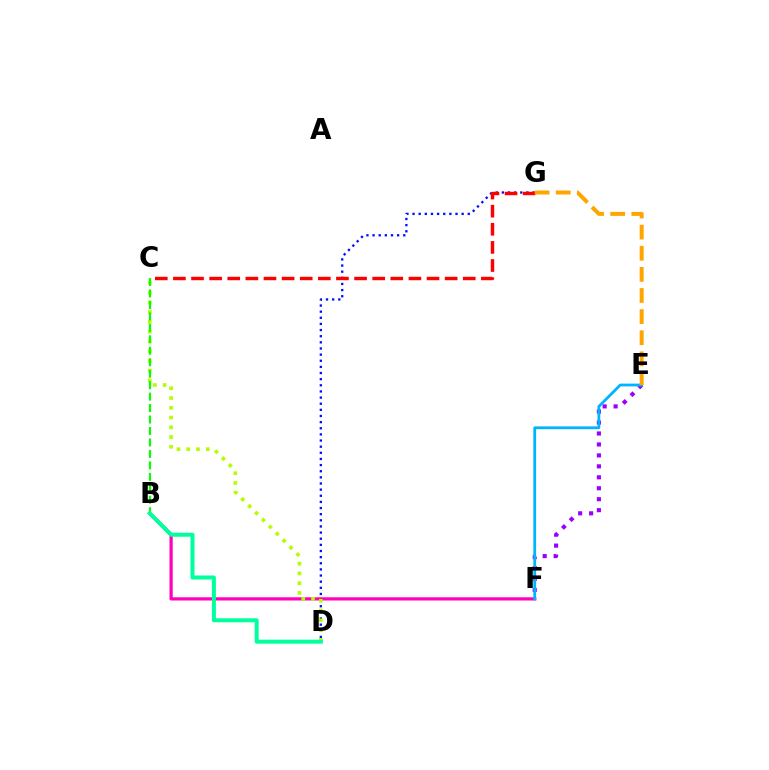{('D', 'G'): [{'color': '#0010ff', 'line_style': 'dotted', 'thickness': 1.67}], ('B', 'F'): [{'color': '#ff00bd', 'line_style': 'solid', 'thickness': 2.32}], ('C', 'D'): [{'color': '#b3ff00', 'line_style': 'dotted', 'thickness': 2.65}], ('C', 'G'): [{'color': '#ff0000', 'line_style': 'dashed', 'thickness': 2.46}], ('E', 'F'): [{'color': '#9b00ff', 'line_style': 'dotted', 'thickness': 2.98}, {'color': '#00b5ff', 'line_style': 'solid', 'thickness': 2.01}], ('B', 'C'): [{'color': '#08ff00', 'line_style': 'dashed', 'thickness': 1.56}], ('B', 'D'): [{'color': '#00ff9d', 'line_style': 'solid', 'thickness': 2.88}], ('E', 'G'): [{'color': '#ffa500', 'line_style': 'dashed', 'thickness': 2.87}]}